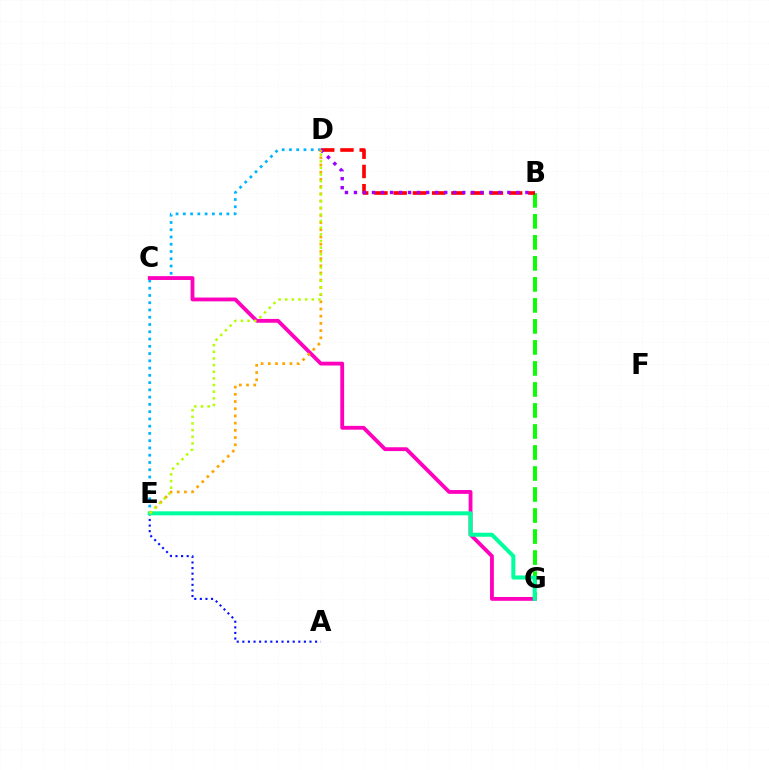{('B', 'G'): [{'color': '#08ff00', 'line_style': 'dashed', 'thickness': 2.85}], ('D', 'E'): [{'color': '#00b5ff', 'line_style': 'dotted', 'thickness': 1.97}, {'color': '#ffa500', 'line_style': 'dotted', 'thickness': 1.96}, {'color': '#b3ff00', 'line_style': 'dotted', 'thickness': 1.81}], ('A', 'E'): [{'color': '#0010ff', 'line_style': 'dotted', 'thickness': 1.52}], ('C', 'G'): [{'color': '#ff00bd', 'line_style': 'solid', 'thickness': 2.75}], ('B', 'D'): [{'color': '#ff0000', 'line_style': 'dashed', 'thickness': 2.61}, {'color': '#9b00ff', 'line_style': 'dotted', 'thickness': 2.45}], ('E', 'G'): [{'color': '#00ff9d', 'line_style': 'solid', 'thickness': 2.89}]}